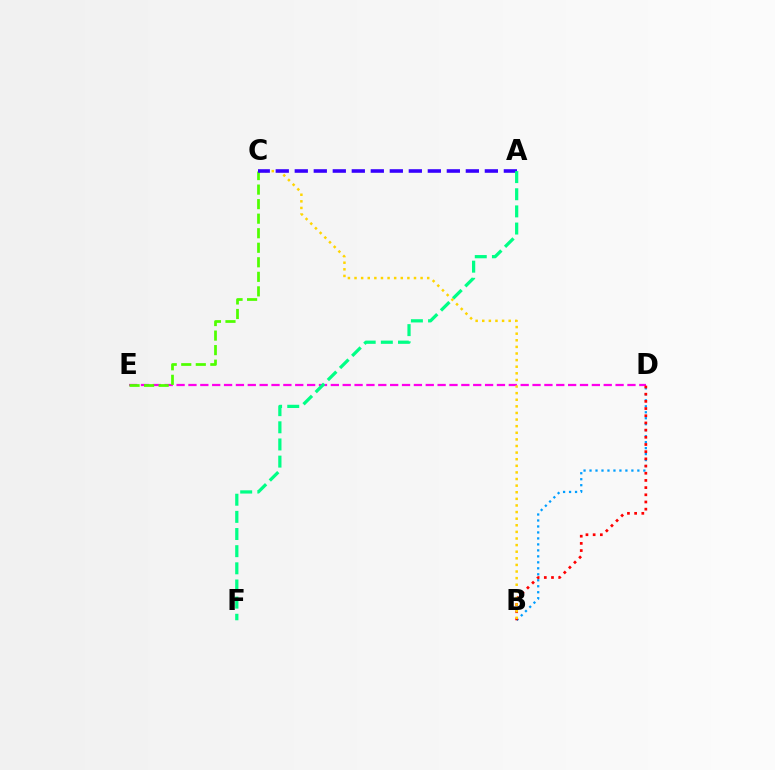{('D', 'E'): [{'color': '#ff00ed', 'line_style': 'dashed', 'thickness': 1.61}], ('B', 'D'): [{'color': '#009eff', 'line_style': 'dotted', 'thickness': 1.62}, {'color': '#ff0000', 'line_style': 'dotted', 'thickness': 1.95}], ('B', 'C'): [{'color': '#ffd500', 'line_style': 'dotted', 'thickness': 1.8}], ('C', 'E'): [{'color': '#4fff00', 'line_style': 'dashed', 'thickness': 1.97}], ('A', 'C'): [{'color': '#3700ff', 'line_style': 'dashed', 'thickness': 2.58}], ('A', 'F'): [{'color': '#00ff86', 'line_style': 'dashed', 'thickness': 2.33}]}